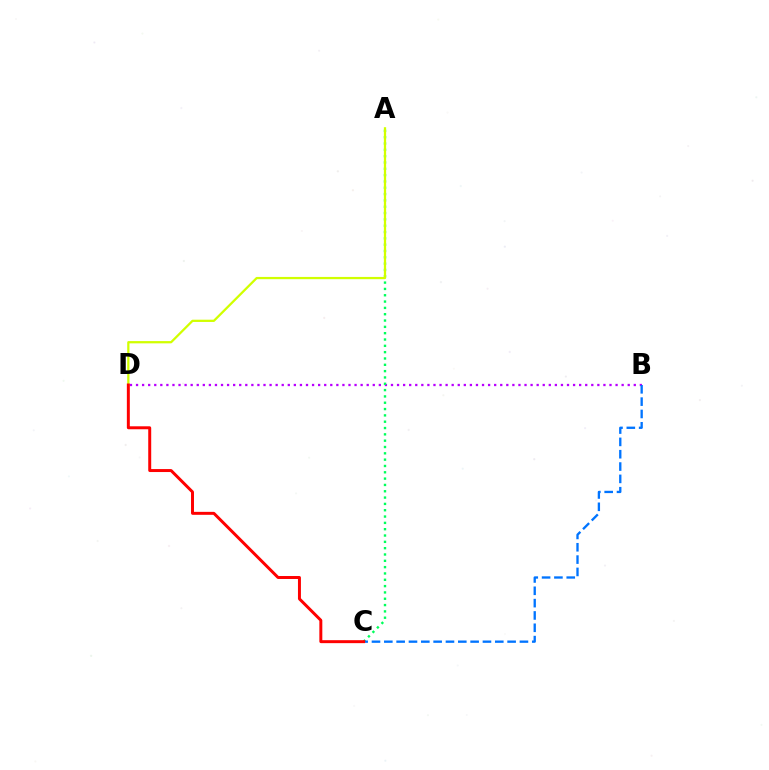{('B', 'D'): [{'color': '#b900ff', 'line_style': 'dotted', 'thickness': 1.65}], ('A', 'C'): [{'color': '#00ff5c', 'line_style': 'dotted', 'thickness': 1.72}], ('A', 'D'): [{'color': '#d1ff00', 'line_style': 'solid', 'thickness': 1.63}], ('B', 'C'): [{'color': '#0074ff', 'line_style': 'dashed', 'thickness': 1.67}], ('C', 'D'): [{'color': '#ff0000', 'line_style': 'solid', 'thickness': 2.14}]}